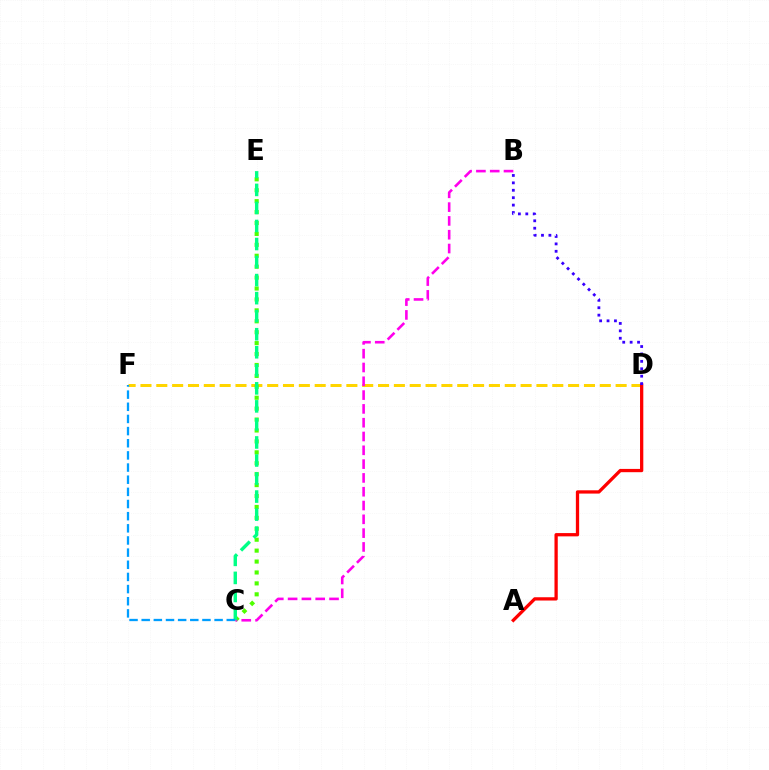{('D', 'F'): [{'color': '#ffd500', 'line_style': 'dashed', 'thickness': 2.15}], ('C', 'E'): [{'color': '#4fff00', 'line_style': 'dotted', 'thickness': 2.97}, {'color': '#00ff86', 'line_style': 'dashed', 'thickness': 2.45}], ('B', 'C'): [{'color': '#ff00ed', 'line_style': 'dashed', 'thickness': 1.88}], ('A', 'D'): [{'color': '#ff0000', 'line_style': 'solid', 'thickness': 2.36}], ('B', 'D'): [{'color': '#3700ff', 'line_style': 'dotted', 'thickness': 2.01}], ('C', 'F'): [{'color': '#009eff', 'line_style': 'dashed', 'thickness': 1.65}]}